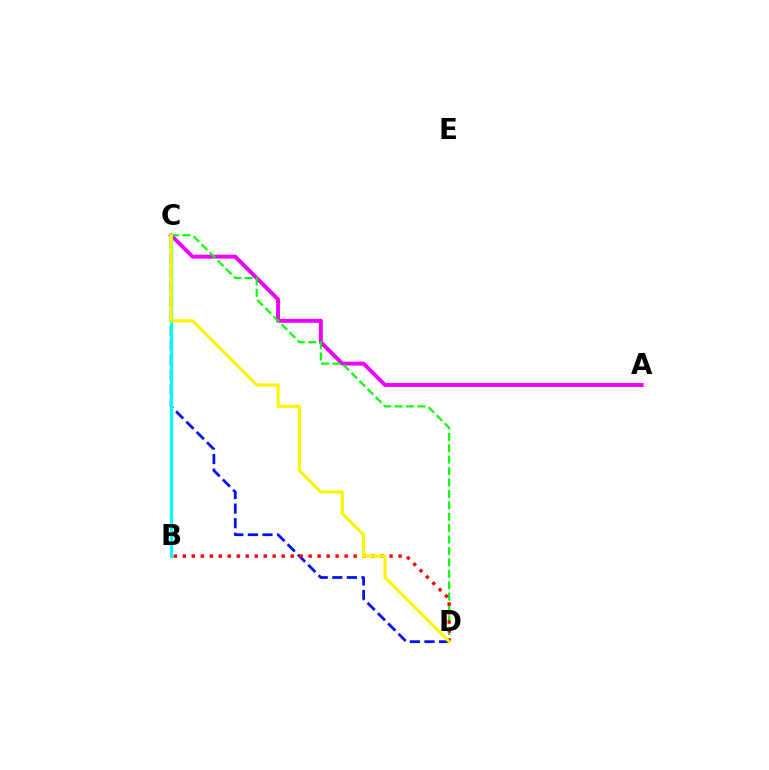{('C', 'D'): [{'color': '#0010ff', 'line_style': 'dashed', 'thickness': 1.98}, {'color': '#08ff00', 'line_style': 'dashed', 'thickness': 1.55}, {'color': '#fcf500', 'line_style': 'solid', 'thickness': 2.27}], ('A', 'C'): [{'color': '#ee00ff', 'line_style': 'solid', 'thickness': 2.81}], ('B', 'C'): [{'color': '#00fff6', 'line_style': 'solid', 'thickness': 2.3}], ('B', 'D'): [{'color': '#ff0000', 'line_style': 'dotted', 'thickness': 2.44}]}